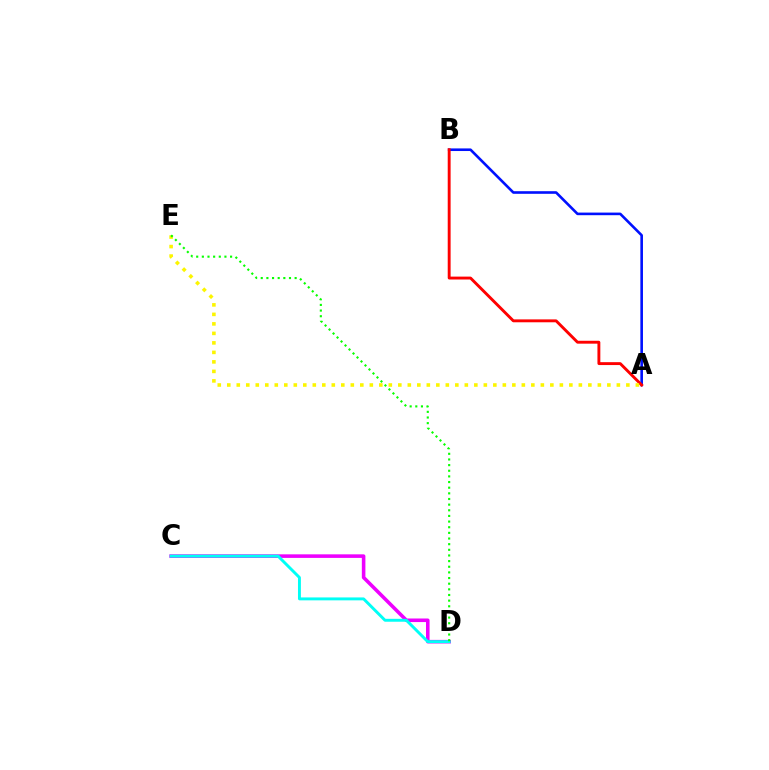{('A', 'B'): [{'color': '#0010ff', 'line_style': 'solid', 'thickness': 1.88}, {'color': '#ff0000', 'line_style': 'solid', 'thickness': 2.08}], ('C', 'D'): [{'color': '#ee00ff', 'line_style': 'solid', 'thickness': 2.57}, {'color': '#00fff6', 'line_style': 'solid', 'thickness': 2.1}], ('A', 'E'): [{'color': '#fcf500', 'line_style': 'dotted', 'thickness': 2.58}], ('D', 'E'): [{'color': '#08ff00', 'line_style': 'dotted', 'thickness': 1.53}]}